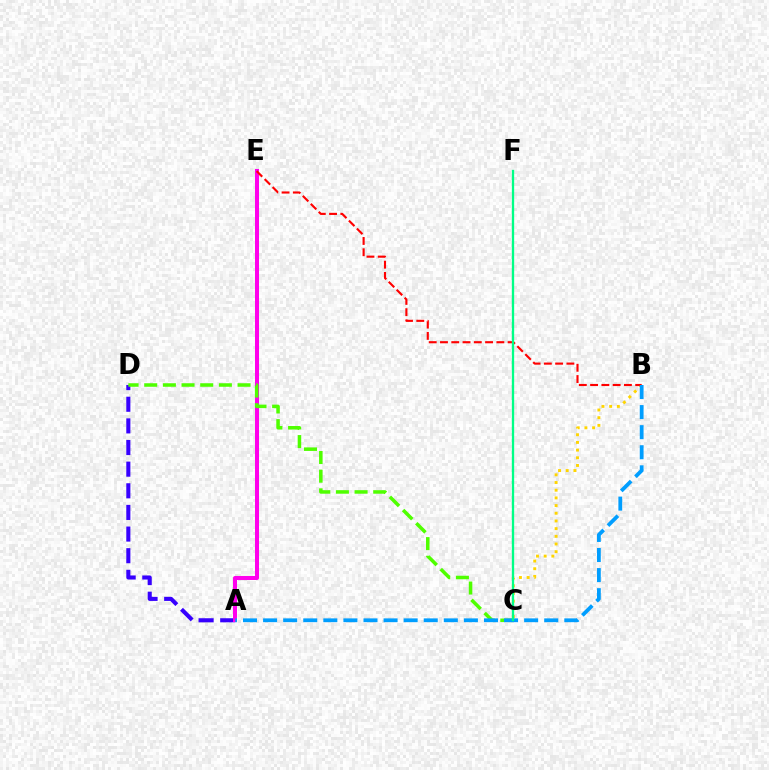{('A', 'D'): [{'color': '#3700ff', 'line_style': 'dashed', 'thickness': 2.94}], ('A', 'E'): [{'color': '#ff00ed', 'line_style': 'solid', 'thickness': 2.9}], ('B', 'C'): [{'color': '#ffd500', 'line_style': 'dotted', 'thickness': 2.09}], ('C', 'D'): [{'color': '#4fff00', 'line_style': 'dashed', 'thickness': 2.54}], ('B', 'E'): [{'color': '#ff0000', 'line_style': 'dashed', 'thickness': 1.53}], ('A', 'B'): [{'color': '#009eff', 'line_style': 'dashed', 'thickness': 2.73}], ('C', 'F'): [{'color': '#00ff86', 'line_style': 'solid', 'thickness': 1.66}]}